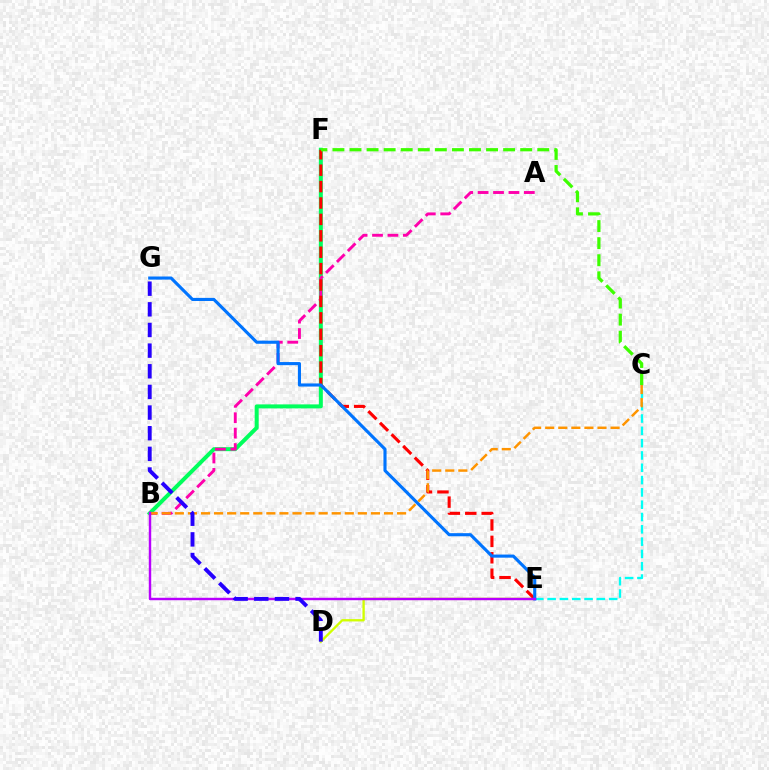{('B', 'F'): [{'color': '#00ff5c', 'line_style': 'solid', 'thickness': 2.87}], ('D', 'E'): [{'color': '#d1ff00', 'line_style': 'solid', 'thickness': 1.68}], ('C', 'E'): [{'color': '#00fff6', 'line_style': 'dashed', 'thickness': 1.67}], ('A', 'B'): [{'color': '#ff00ac', 'line_style': 'dashed', 'thickness': 2.09}], ('E', 'F'): [{'color': '#ff0000', 'line_style': 'dashed', 'thickness': 2.23}], ('E', 'G'): [{'color': '#0074ff', 'line_style': 'solid', 'thickness': 2.24}], ('B', 'C'): [{'color': '#ff9400', 'line_style': 'dashed', 'thickness': 1.78}], ('C', 'F'): [{'color': '#3dff00', 'line_style': 'dashed', 'thickness': 2.32}], ('B', 'E'): [{'color': '#b900ff', 'line_style': 'solid', 'thickness': 1.76}], ('D', 'G'): [{'color': '#2500ff', 'line_style': 'dashed', 'thickness': 2.8}]}